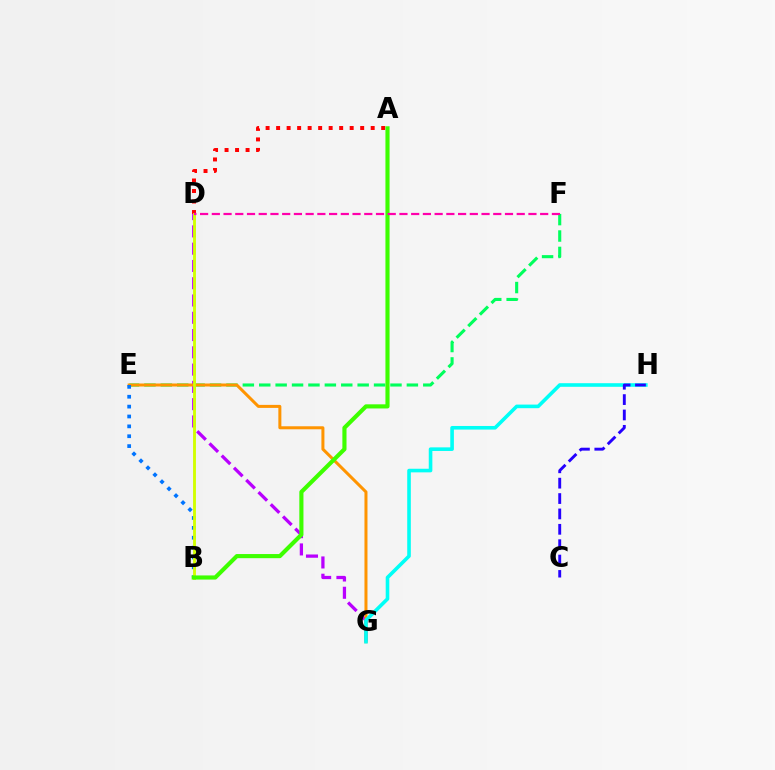{('A', 'D'): [{'color': '#ff0000', 'line_style': 'dotted', 'thickness': 2.86}], ('E', 'F'): [{'color': '#00ff5c', 'line_style': 'dashed', 'thickness': 2.23}], ('D', 'G'): [{'color': '#b900ff', 'line_style': 'dashed', 'thickness': 2.35}], ('E', 'G'): [{'color': '#ff9400', 'line_style': 'solid', 'thickness': 2.17}], ('G', 'H'): [{'color': '#00fff6', 'line_style': 'solid', 'thickness': 2.59}], ('B', 'E'): [{'color': '#0074ff', 'line_style': 'dotted', 'thickness': 2.68}], ('C', 'H'): [{'color': '#2500ff', 'line_style': 'dashed', 'thickness': 2.09}], ('B', 'D'): [{'color': '#d1ff00', 'line_style': 'solid', 'thickness': 2.07}], ('A', 'B'): [{'color': '#3dff00', 'line_style': 'solid', 'thickness': 2.97}], ('D', 'F'): [{'color': '#ff00ac', 'line_style': 'dashed', 'thickness': 1.59}]}